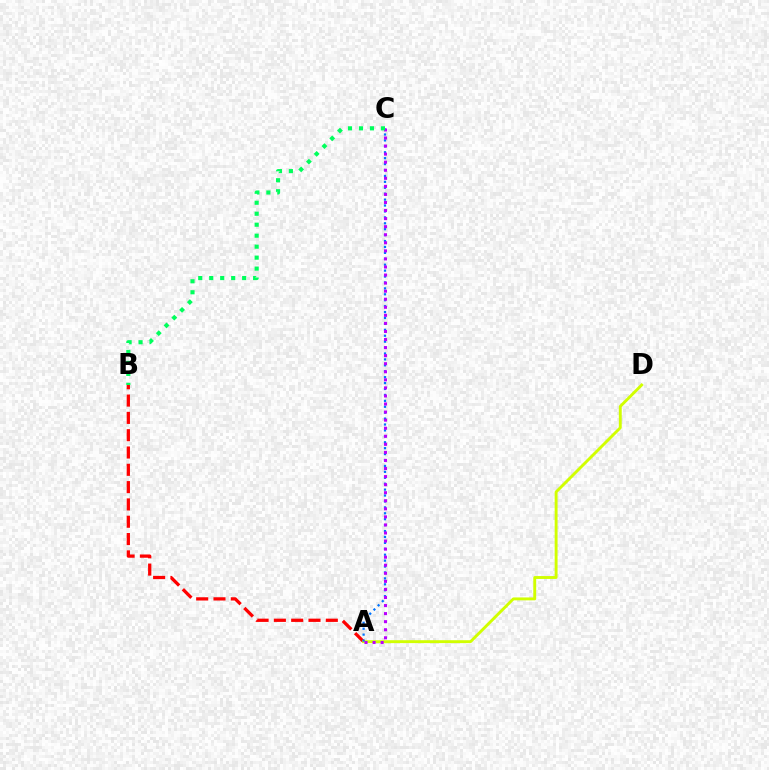{('A', 'B'): [{'color': '#ff0000', 'line_style': 'dashed', 'thickness': 2.35}], ('A', 'D'): [{'color': '#d1ff00', 'line_style': 'solid', 'thickness': 2.08}], ('A', 'C'): [{'color': '#0074ff', 'line_style': 'dotted', 'thickness': 1.61}, {'color': '#b900ff', 'line_style': 'dotted', 'thickness': 2.19}], ('B', 'C'): [{'color': '#00ff5c', 'line_style': 'dotted', 'thickness': 2.98}]}